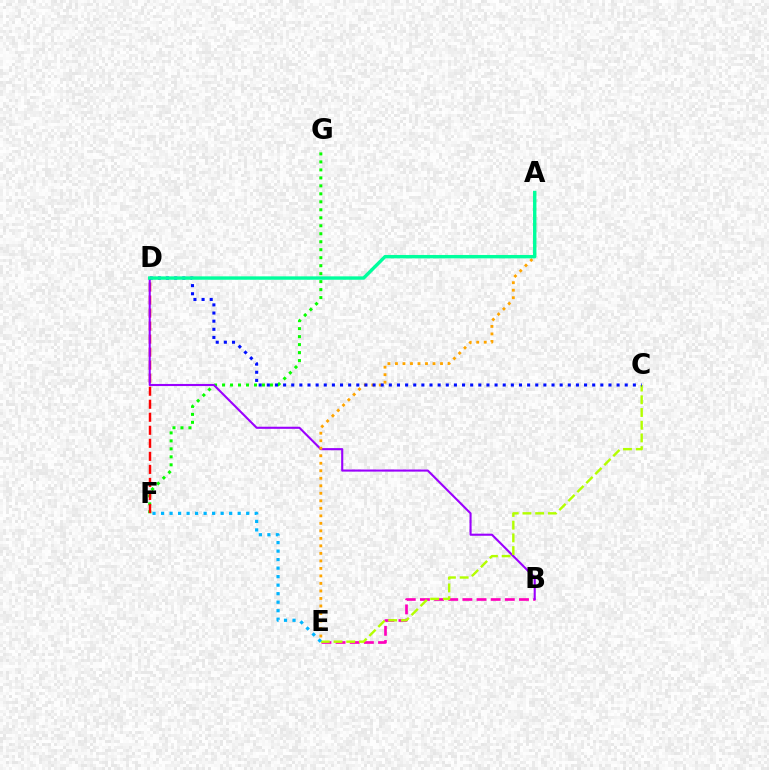{('B', 'E'): [{'color': '#ff00bd', 'line_style': 'dashed', 'thickness': 1.92}], ('F', 'G'): [{'color': '#08ff00', 'line_style': 'dotted', 'thickness': 2.17}], ('D', 'F'): [{'color': '#ff0000', 'line_style': 'dashed', 'thickness': 1.77}], ('B', 'D'): [{'color': '#9b00ff', 'line_style': 'solid', 'thickness': 1.52}], ('A', 'E'): [{'color': '#ffa500', 'line_style': 'dotted', 'thickness': 2.04}], ('C', 'E'): [{'color': '#b3ff00', 'line_style': 'dashed', 'thickness': 1.73}], ('C', 'D'): [{'color': '#0010ff', 'line_style': 'dotted', 'thickness': 2.21}], ('A', 'D'): [{'color': '#00ff9d', 'line_style': 'solid', 'thickness': 2.44}], ('E', 'F'): [{'color': '#00b5ff', 'line_style': 'dotted', 'thickness': 2.31}]}